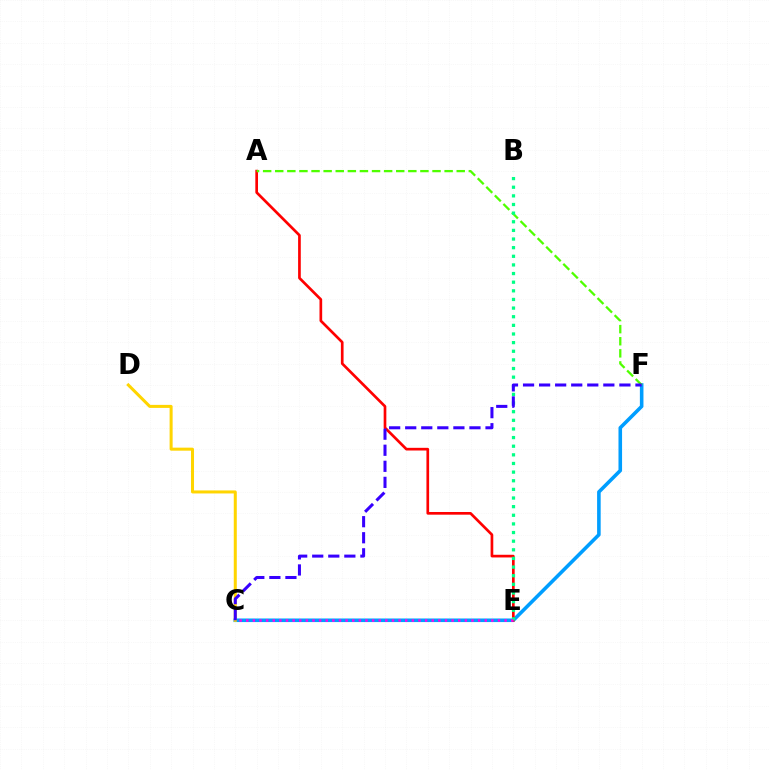{('C', 'F'): [{'color': '#009eff', 'line_style': 'solid', 'thickness': 2.58}, {'color': '#3700ff', 'line_style': 'dashed', 'thickness': 2.18}], ('A', 'E'): [{'color': '#ff0000', 'line_style': 'solid', 'thickness': 1.93}], ('C', 'D'): [{'color': '#ffd500', 'line_style': 'solid', 'thickness': 2.18}], ('A', 'F'): [{'color': '#4fff00', 'line_style': 'dashed', 'thickness': 1.64}], ('B', 'E'): [{'color': '#00ff86', 'line_style': 'dotted', 'thickness': 2.35}], ('C', 'E'): [{'color': '#ff00ed', 'line_style': 'dotted', 'thickness': 1.8}]}